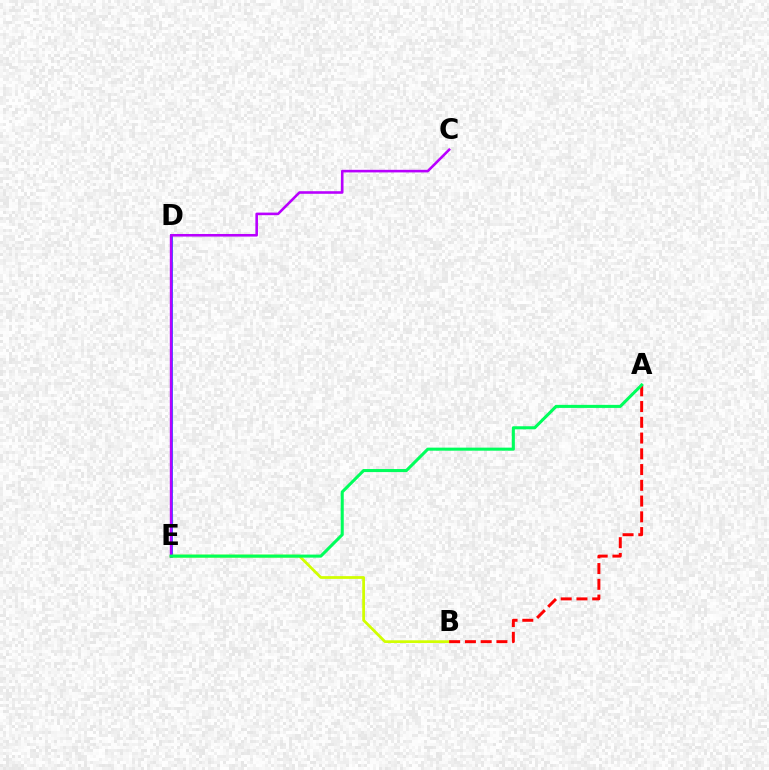{('D', 'E'): [{'color': '#0074ff', 'line_style': 'solid', 'thickness': 2.0}], ('B', 'E'): [{'color': '#d1ff00', 'line_style': 'solid', 'thickness': 1.98}], ('C', 'E'): [{'color': '#b900ff', 'line_style': 'solid', 'thickness': 1.86}], ('A', 'B'): [{'color': '#ff0000', 'line_style': 'dashed', 'thickness': 2.14}], ('A', 'E'): [{'color': '#00ff5c', 'line_style': 'solid', 'thickness': 2.2}]}